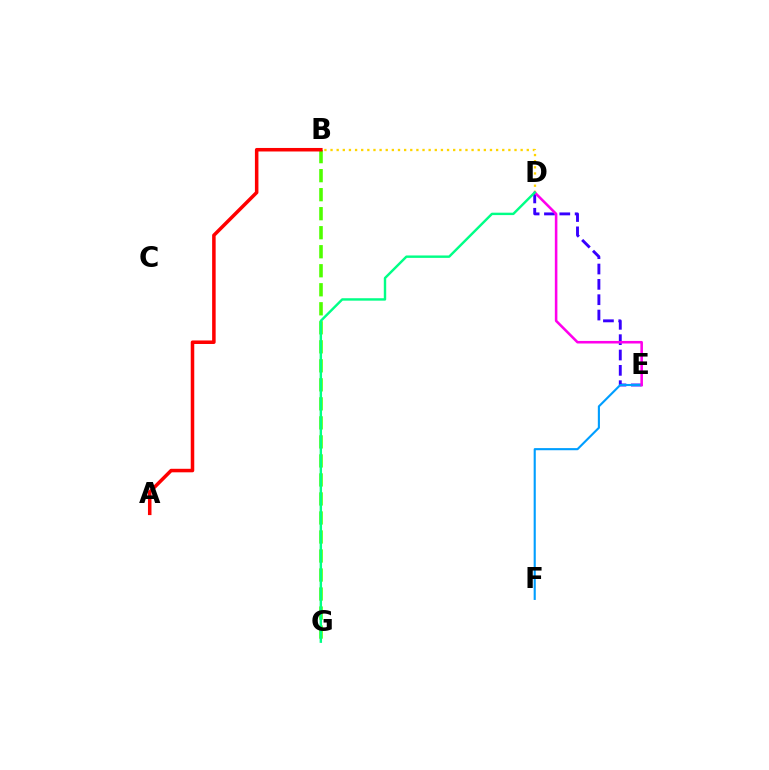{('D', 'E'): [{'color': '#3700ff', 'line_style': 'dashed', 'thickness': 2.08}, {'color': '#ff00ed', 'line_style': 'solid', 'thickness': 1.84}], ('E', 'F'): [{'color': '#009eff', 'line_style': 'solid', 'thickness': 1.53}], ('B', 'G'): [{'color': '#4fff00', 'line_style': 'dashed', 'thickness': 2.58}], ('A', 'B'): [{'color': '#ff0000', 'line_style': 'solid', 'thickness': 2.54}], ('B', 'D'): [{'color': '#ffd500', 'line_style': 'dotted', 'thickness': 1.67}], ('D', 'G'): [{'color': '#00ff86', 'line_style': 'solid', 'thickness': 1.74}]}